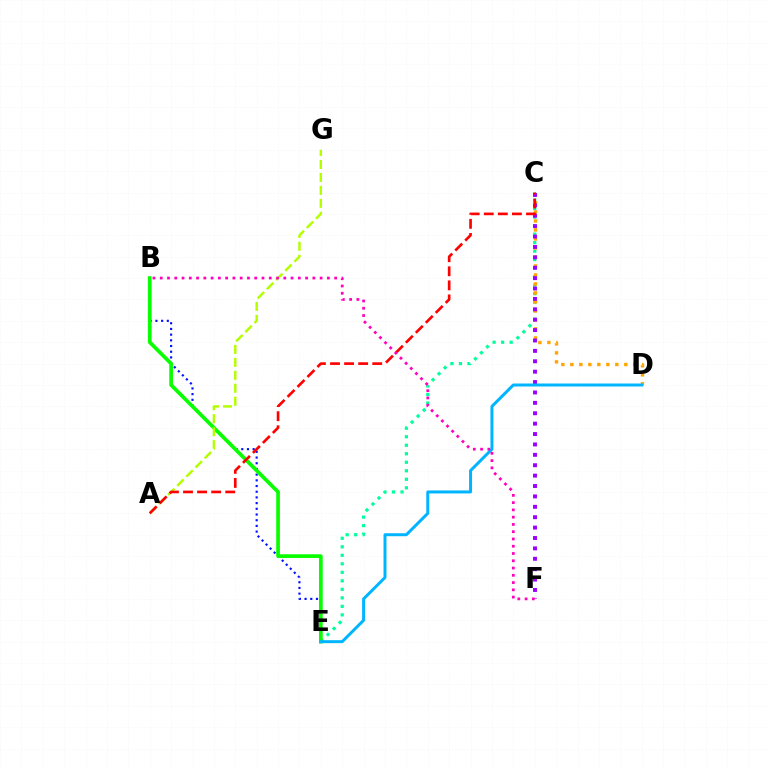{('C', 'E'): [{'color': '#00ff9d', 'line_style': 'dotted', 'thickness': 2.31}], ('B', 'E'): [{'color': '#0010ff', 'line_style': 'dotted', 'thickness': 1.55}, {'color': '#08ff00', 'line_style': 'solid', 'thickness': 2.66}], ('C', 'D'): [{'color': '#ffa500', 'line_style': 'dotted', 'thickness': 2.44}], ('C', 'F'): [{'color': '#9b00ff', 'line_style': 'dotted', 'thickness': 2.82}], ('A', 'G'): [{'color': '#b3ff00', 'line_style': 'dashed', 'thickness': 1.76}], ('D', 'E'): [{'color': '#00b5ff', 'line_style': 'solid', 'thickness': 2.14}], ('A', 'C'): [{'color': '#ff0000', 'line_style': 'dashed', 'thickness': 1.91}], ('B', 'F'): [{'color': '#ff00bd', 'line_style': 'dotted', 'thickness': 1.97}]}